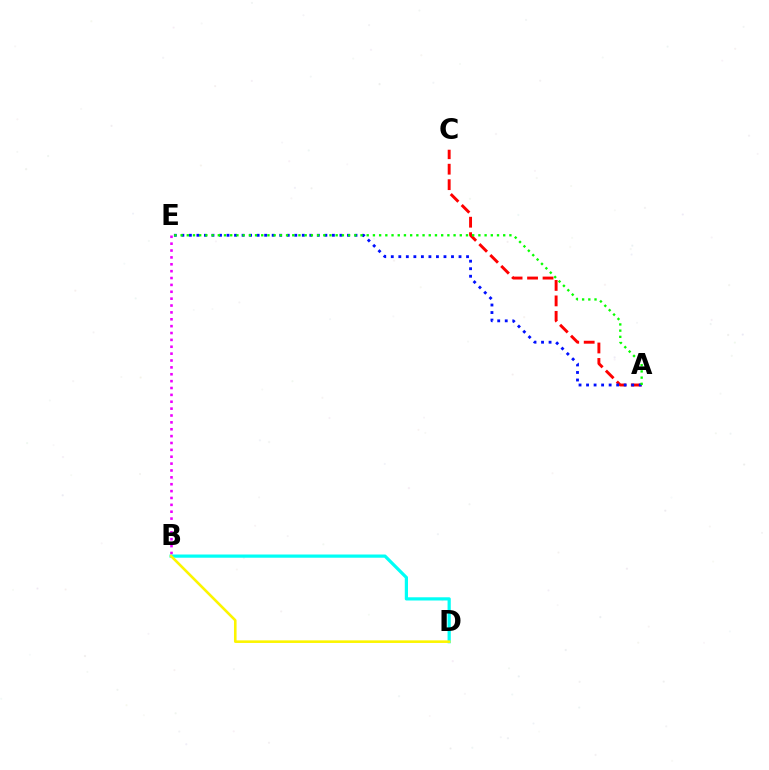{('A', 'C'): [{'color': '#ff0000', 'line_style': 'dashed', 'thickness': 2.1}], ('B', 'D'): [{'color': '#00fff6', 'line_style': 'solid', 'thickness': 2.31}, {'color': '#fcf500', 'line_style': 'solid', 'thickness': 1.87}], ('B', 'E'): [{'color': '#ee00ff', 'line_style': 'dotted', 'thickness': 1.87}], ('A', 'E'): [{'color': '#0010ff', 'line_style': 'dotted', 'thickness': 2.05}, {'color': '#08ff00', 'line_style': 'dotted', 'thickness': 1.69}]}